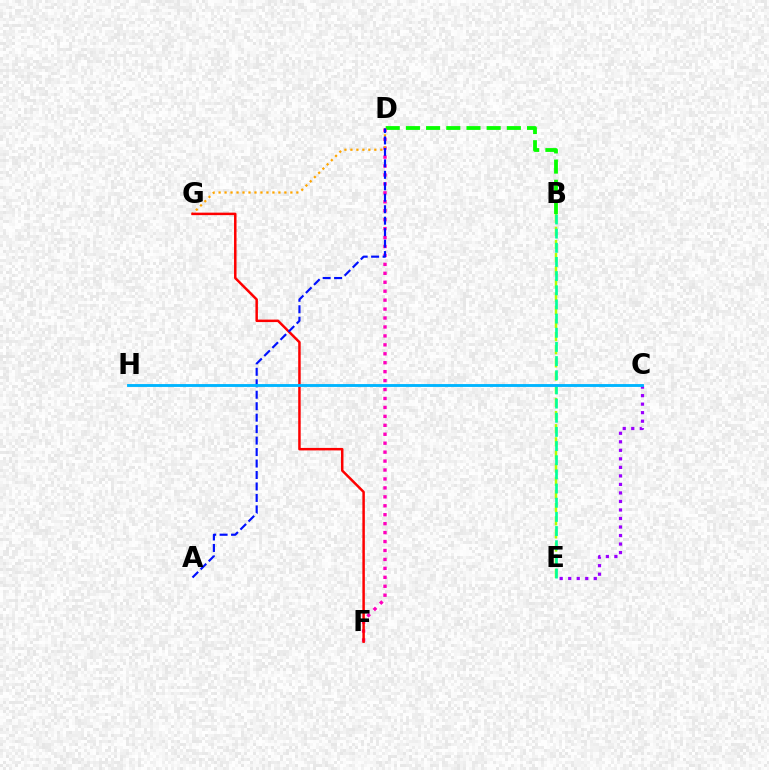{('B', 'D'): [{'color': '#08ff00', 'line_style': 'dashed', 'thickness': 2.74}], ('D', 'F'): [{'color': '#ff00bd', 'line_style': 'dotted', 'thickness': 2.43}], ('B', 'E'): [{'color': '#b3ff00', 'line_style': 'dashed', 'thickness': 1.79}, {'color': '#00ff9d', 'line_style': 'dashed', 'thickness': 1.92}], ('D', 'G'): [{'color': '#ffa500', 'line_style': 'dotted', 'thickness': 1.63}], ('F', 'G'): [{'color': '#ff0000', 'line_style': 'solid', 'thickness': 1.79}], ('A', 'D'): [{'color': '#0010ff', 'line_style': 'dashed', 'thickness': 1.56}], ('C', 'E'): [{'color': '#9b00ff', 'line_style': 'dotted', 'thickness': 2.32}], ('C', 'H'): [{'color': '#00b5ff', 'line_style': 'solid', 'thickness': 2.06}]}